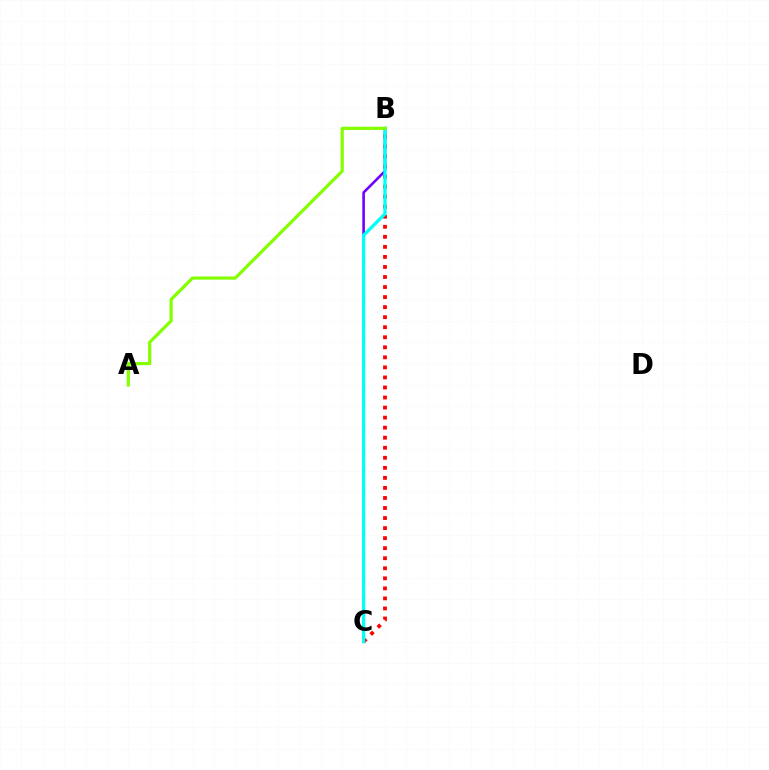{('B', 'C'): [{'color': '#ff0000', 'line_style': 'dotted', 'thickness': 2.73}, {'color': '#7200ff', 'line_style': 'solid', 'thickness': 1.87}, {'color': '#00fff6', 'line_style': 'solid', 'thickness': 2.37}], ('A', 'B'): [{'color': '#84ff00', 'line_style': 'solid', 'thickness': 2.3}]}